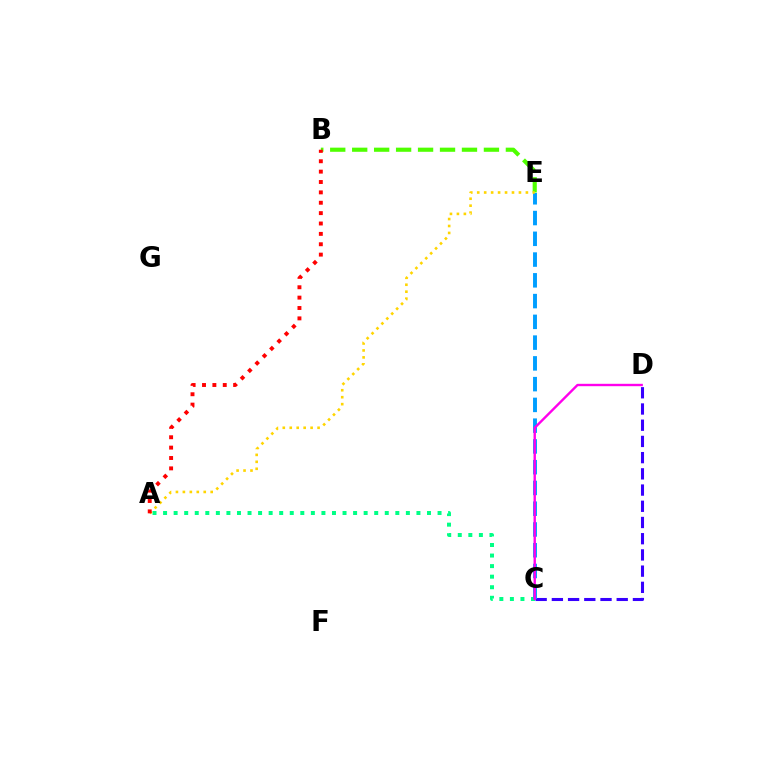{('C', 'D'): [{'color': '#3700ff', 'line_style': 'dashed', 'thickness': 2.2}, {'color': '#ff00ed', 'line_style': 'solid', 'thickness': 1.72}], ('A', 'C'): [{'color': '#00ff86', 'line_style': 'dotted', 'thickness': 2.87}], ('C', 'E'): [{'color': '#009eff', 'line_style': 'dashed', 'thickness': 2.82}], ('B', 'E'): [{'color': '#4fff00', 'line_style': 'dashed', 'thickness': 2.98}], ('A', 'E'): [{'color': '#ffd500', 'line_style': 'dotted', 'thickness': 1.89}], ('A', 'B'): [{'color': '#ff0000', 'line_style': 'dotted', 'thickness': 2.82}]}